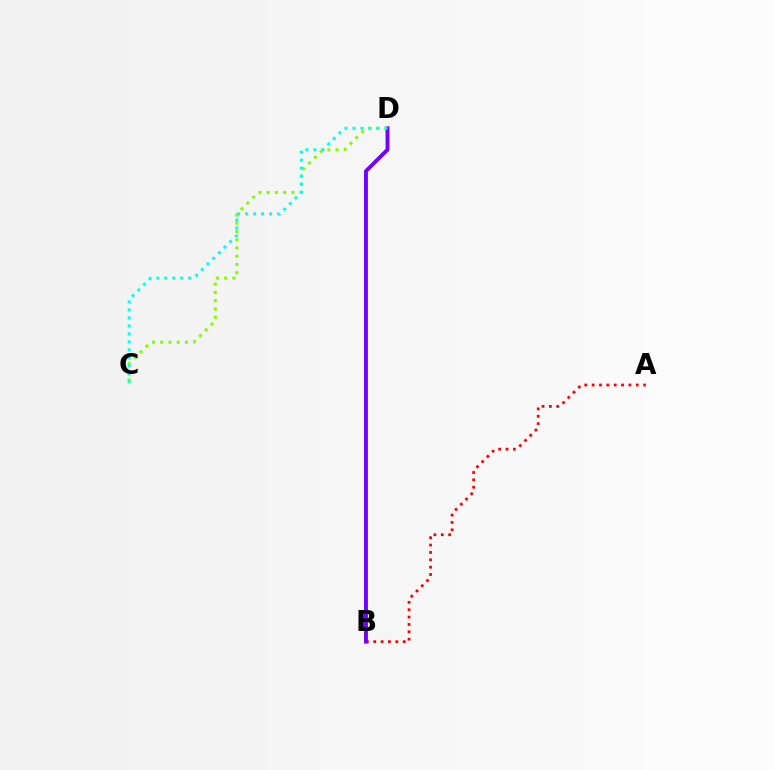{('C', 'D'): [{'color': '#84ff00', 'line_style': 'dotted', 'thickness': 2.24}, {'color': '#00fff6', 'line_style': 'dotted', 'thickness': 2.17}], ('A', 'B'): [{'color': '#ff0000', 'line_style': 'dotted', 'thickness': 2.0}], ('B', 'D'): [{'color': '#7200ff', 'line_style': 'solid', 'thickness': 2.79}]}